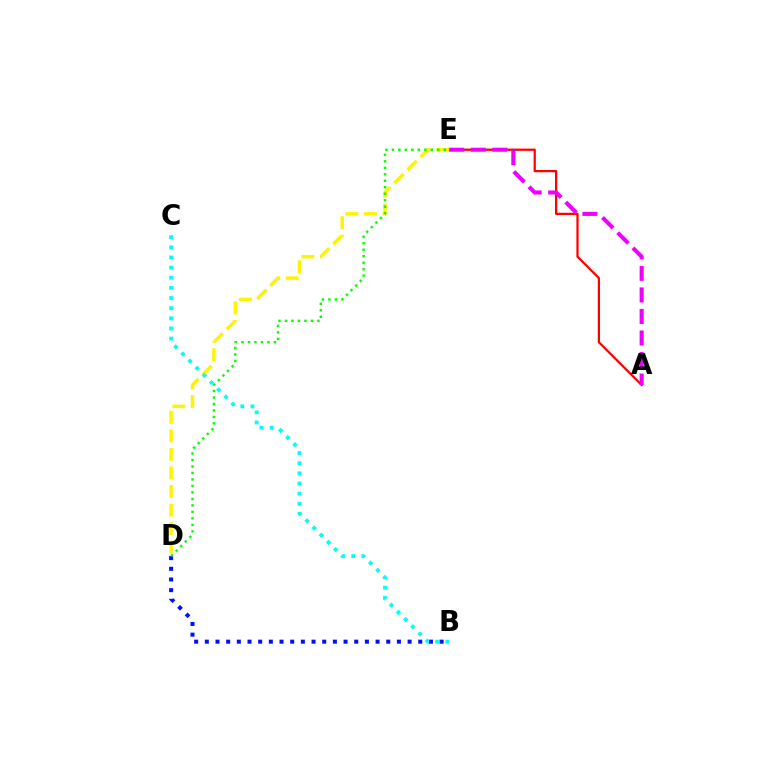{('A', 'E'): [{'color': '#ff0000', 'line_style': 'solid', 'thickness': 1.62}, {'color': '#ee00ff', 'line_style': 'dashed', 'thickness': 2.93}], ('D', 'E'): [{'color': '#fcf500', 'line_style': 'dashed', 'thickness': 2.52}, {'color': '#08ff00', 'line_style': 'dotted', 'thickness': 1.76}], ('B', 'D'): [{'color': '#0010ff', 'line_style': 'dotted', 'thickness': 2.9}], ('B', 'C'): [{'color': '#00fff6', 'line_style': 'dotted', 'thickness': 2.76}]}